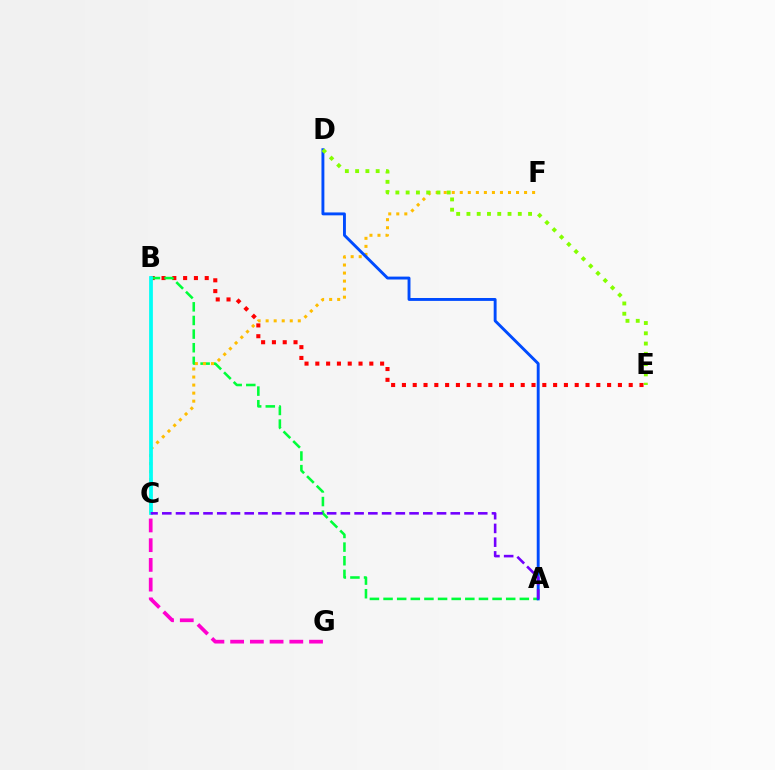{('B', 'E'): [{'color': '#ff0000', 'line_style': 'dotted', 'thickness': 2.93}], ('A', 'B'): [{'color': '#00ff39', 'line_style': 'dashed', 'thickness': 1.85}], ('C', 'F'): [{'color': '#ffbd00', 'line_style': 'dotted', 'thickness': 2.18}], ('A', 'D'): [{'color': '#004bff', 'line_style': 'solid', 'thickness': 2.09}], ('B', 'C'): [{'color': '#00fff6', 'line_style': 'solid', 'thickness': 2.71}], ('D', 'E'): [{'color': '#84ff00', 'line_style': 'dotted', 'thickness': 2.79}], ('C', 'G'): [{'color': '#ff00cf', 'line_style': 'dashed', 'thickness': 2.68}], ('A', 'C'): [{'color': '#7200ff', 'line_style': 'dashed', 'thickness': 1.87}]}